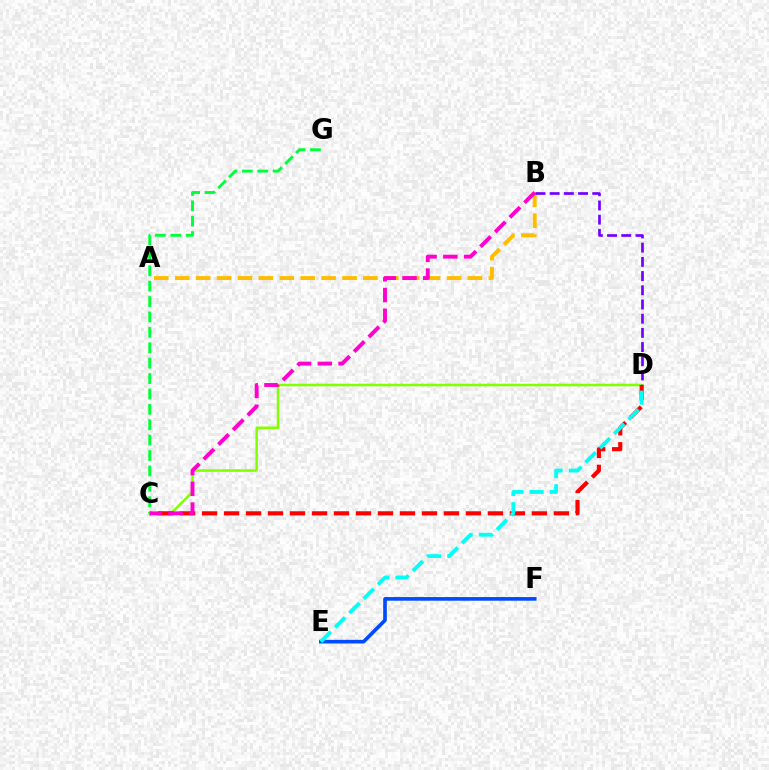{('C', 'D'): [{'color': '#84ff00', 'line_style': 'solid', 'thickness': 1.82}, {'color': '#ff0000', 'line_style': 'dashed', 'thickness': 2.99}], ('A', 'B'): [{'color': '#ffbd00', 'line_style': 'dashed', 'thickness': 2.84}], ('E', 'F'): [{'color': '#004bff', 'line_style': 'solid', 'thickness': 2.63}], ('C', 'G'): [{'color': '#00ff39', 'line_style': 'dashed', 'thickness': 2.09}], ('B', 'C'): [{'color': '#ff00cf', 'line_style': 'dashed', 'thickness': 2.82}], ('D', 'E'): [{'color': '#00fff6', 'line_style': 'dashed', 'thickness': 2.75}], ('B', 'D'): [{'color': '#7200ff', 'line_style': 'dashed', 'thickness': 1.93}]}